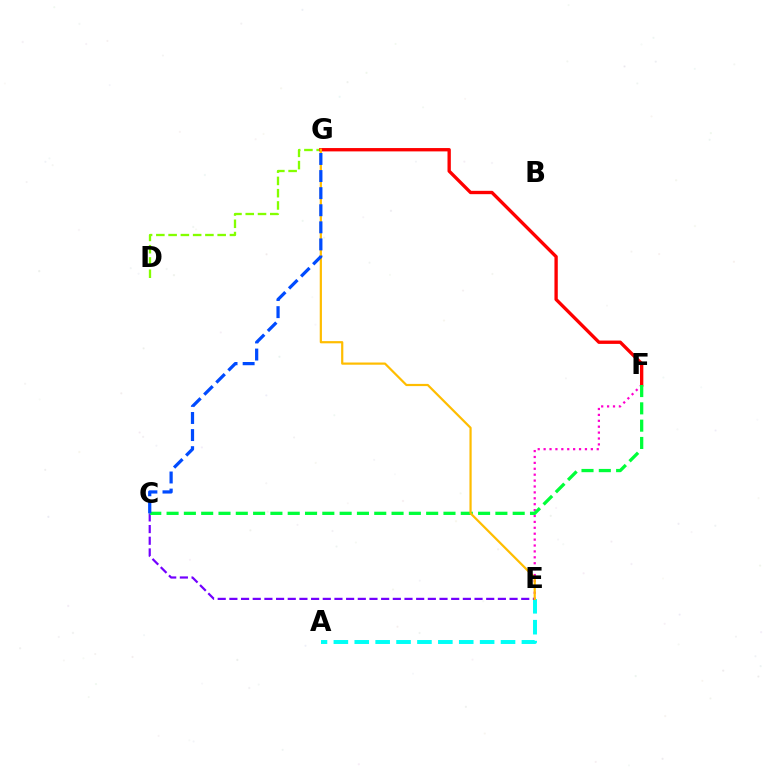{('D', 'G'): [{'color': '#84ff00', 'line_style': 'dashed', 'thickness': 1.67}], ('A', 'E'): [{'color': '#00fff6', 'line_style': 'dashed', 'thickness': 2.84}], ('E', 'F'): [{'color': '#ff00cf', 'line_style': 'dotted', 'thickness': 1.6}], ('C', 'E'): [{'color': '#7200ff', 'line_style': 'dashed', 'thickness': 1.59}], ('F', 'G'): [{'color': '#ff0000', 'line_style': 'solid', 'thickness': 2.41}], ('C', 'F'): [{'color': '#00ff39', 'line_style': 'dashed', 'thickness': 2.35}], ('E', 'G'): [{'color': '#ffbd00', 'line_style': 'solid', 'thickness': 1.59}], ('C', 'G'): [{'color': '#004bff', 'line_style': 'dashed', 'thickness': 2.32}]}